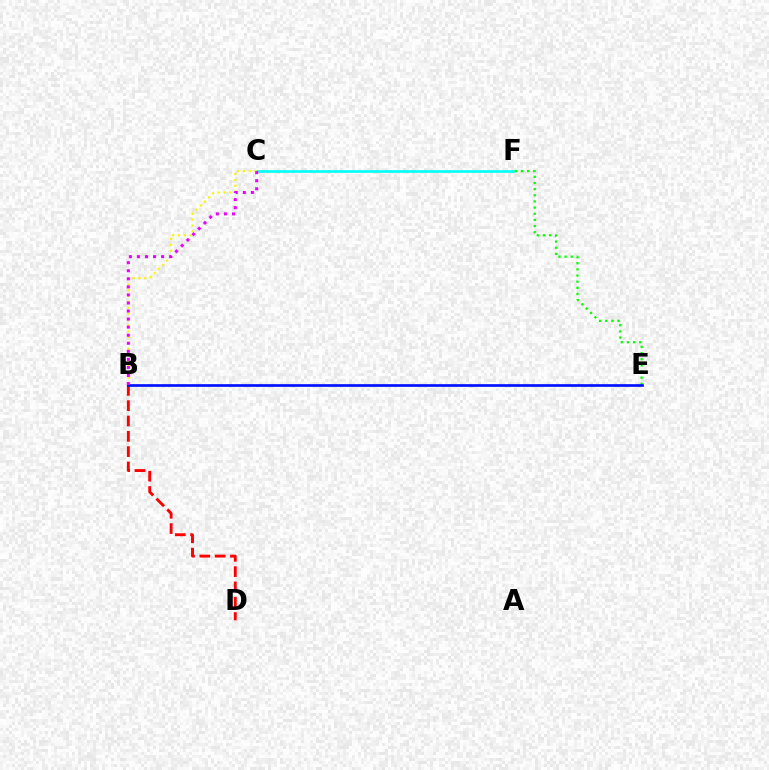{('C', 'F'): [{'color': '#00fff6', 'line_style': 'solid', 'thickness': 1.91}], ('E', 'F'): [{'color': '#08ff00', 'line_style': 'dotted', 'thickness': 1.67}], ('B', 'C'): [{'color': '#fcf500', 'line_style': 'dotted', 'thickness': 1.58}, {'color': '#ee00ff', 'line_style': 'dotted', 'thickness': 2.19}], ('B', 'D'): [{'color': '#ff0000', 'line_style': 'dashed', 'thickness': 2.08}], ('B', 'E'): [{'color': '#0010ff', 'line_style': 'solid', 'thickness': 1.92}]}